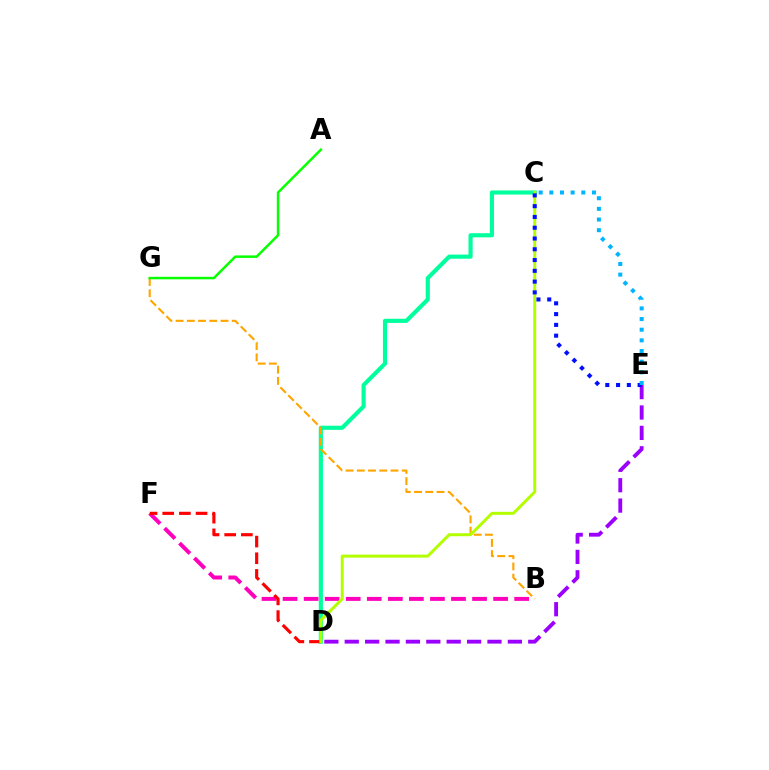{('C', 'D'): [{'color': '#00ff9d', 'line_style': 'solid', 'thickness': 2.97}, {'color': '#b3ff00', 'line_style': 'solid', 'thickness': 2.15}], ('B', 'G'): [{'color': '#ffa500', 'line_style': 'dashed', 'thickness': 1.53}], ('B', 'F'): [{'color': '#ff00bd', 'line_style': 'dashed', 'thickness': 2.86}], ('D', 'E'): [{'color': '#9b00ff', 'line_style': 'dashed', 'thickness': 2.77}], ('D', 'F'): [{'color': '#ff0000', 'line_style': 'dashed', 'thickness': 2.26}], ('A', 'G'): [{'color': '#08ff00', 'line_style': 'solid', 'thickness': 1.8}], ('C', 'E'): [{'color': '#0010ff', 'line_style': 'dotted', 'thickness': 2.93}, {'color': '#00b5ff', 'line_style': 'dotted', 'thickness': 2.9}]}